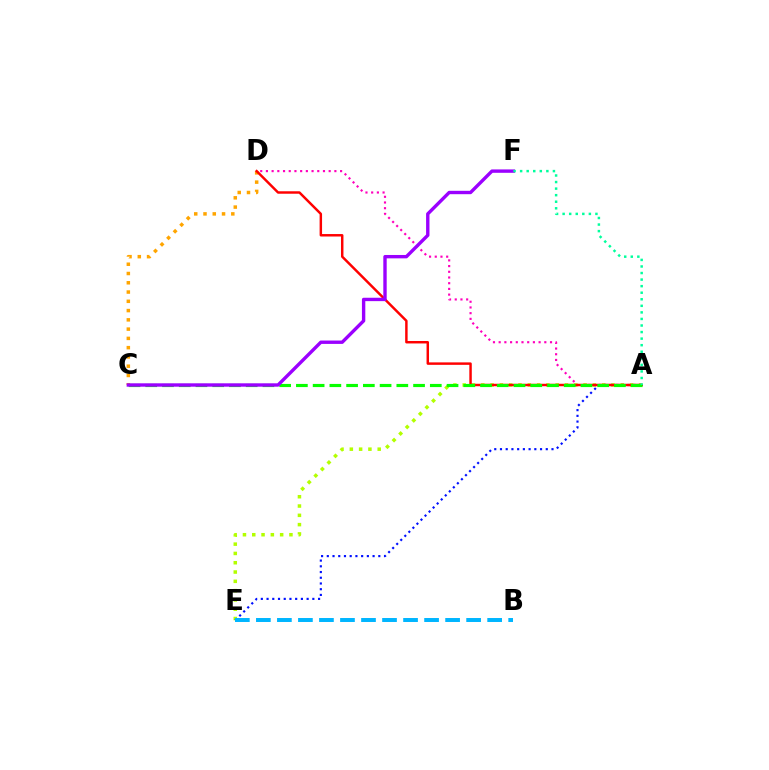{('C', 'D'): [{'color': '#ffa500', 'line_style': 'dotted', 'thickness': 2.52}], ('A', 'E'): [{'color': '#b3ff00', 'line_style': 'dotted', 'thickness': 2.53}, {'color': '#0010ff', 'line_style': 'dotted', 'thickness': 1.55}], ('A', 'D'): [{'color': '#ff00bd', 'line_style': 'dotted', 'thickness': 1.55}, {'color': '#ff0000', 'line_style': 'solid', 'thickness': 1.77}], ('A', 'C'): [{'color': '#08ff00', 'line_style': 'dashed', 'thickness': 2.27}], ('C', 'F'): [{'color': '#9b00ff', 'line_style': 'solid', 'thickness': 2.43}], ('A', 'F'): [{'color': '#00ff9d', 'line_style': 'dotted', 'thickness': 1.78}], ('B', 'E'): [{'color': '#00b5ff', 'line_style': 'dashed', 'thickness': 2.86}]}